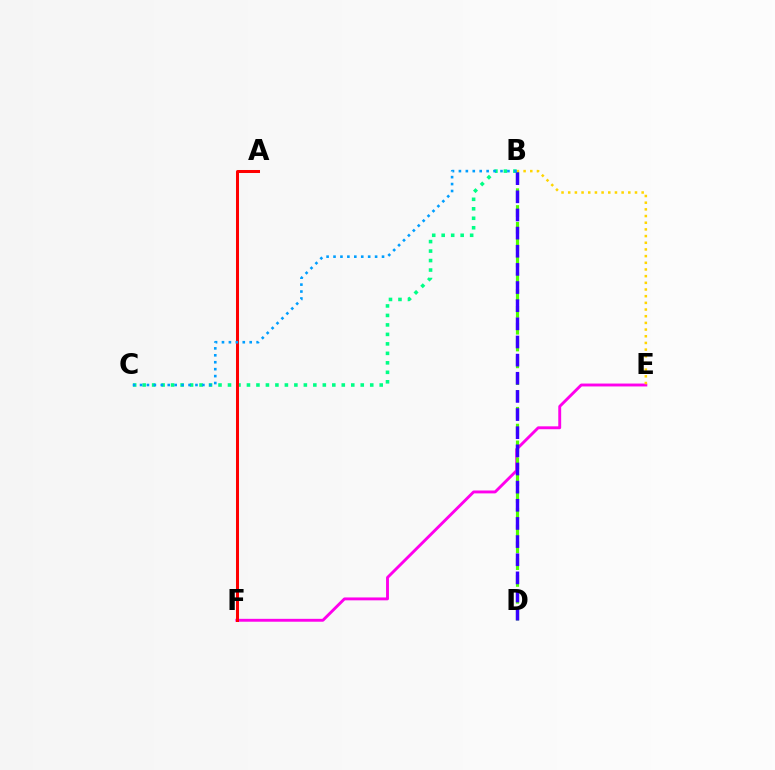{('E', 'F'): [{'color': '#ff00ed', 'line_style': 'solid', 'thickness': 2.08}], ('B', 'D'): [{'color': '#4fff00', 'line_style': 'dashed', 'thickness': 2.28}, {'color': '#3700ff', 'line_style': 'dashed', 'thickness': 2.47}], ('B', 'E'): [{'color': '#ffd500', 'line_style': 'dotted', 'thickness': 1.81}], ('B', 'C'): [{'color': '#00ff86', 'line_style': 'dotted', 'thickness': 2.58}, {'color': '#009eff', 'line_style': 'dotted', 'thickness': 1.88}], ('A', 'F'): [{'color': '#ff0000', 'line_style': 'solid', 'thickness': 2.17}]}